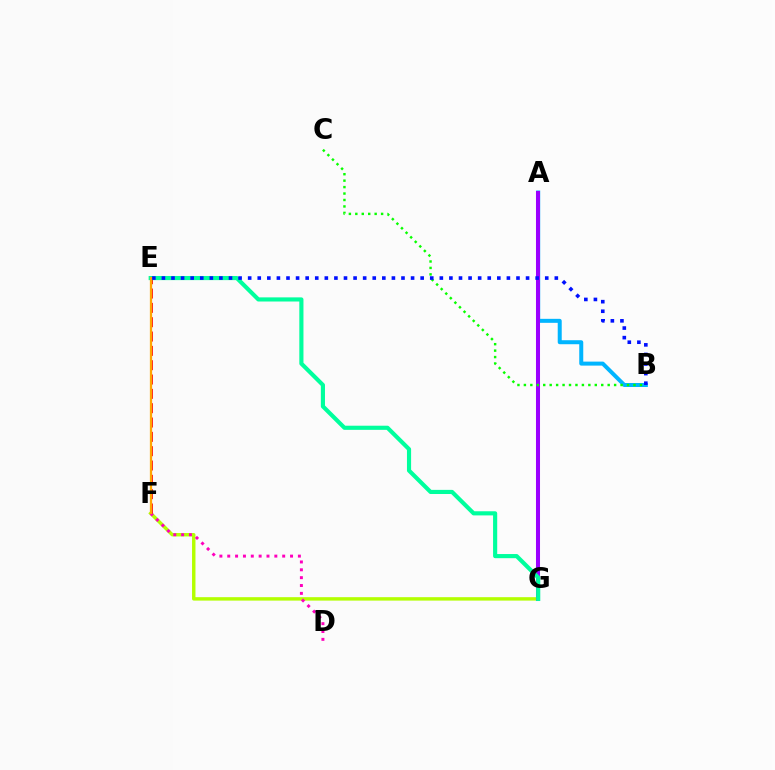{('A', 'B'): [{'color': '#00b5ff', 'line_style': 'solid', 'thickness': 2.88}], ('F', 'G'): [{'color': '#b3ff00', 'line_style': 'solid', 'thickness': 2.46}], ('D', 'F'): [{'color': '#ff00bd', 'line_style': 'dotted', 'thickness': 2.13}], ('E', 'F'): [{'color': '#ff0000', 'line_style': 'dashed', 'thickness': 1.95}, {'color': '#ffa500', 'line_style': 'solid', 'thickness': 1.62}], ('A', 'G'): [{'color': '#9b00ff', 'line_style': 'solid', 'thickness': 2.91}], ('B', 'C'): [{'color': '#08ff00', 'line_style': 'dotted', 'thickness': 1.75}], ('E', 'G'): [{'color': '#00ff9d', 'line_style': 'solid', 'thickness': 2.98}], ('B', 'E'): [{'color': '#0010ff', 'line_style': 'dotted', 'thickness': 2.6}]}